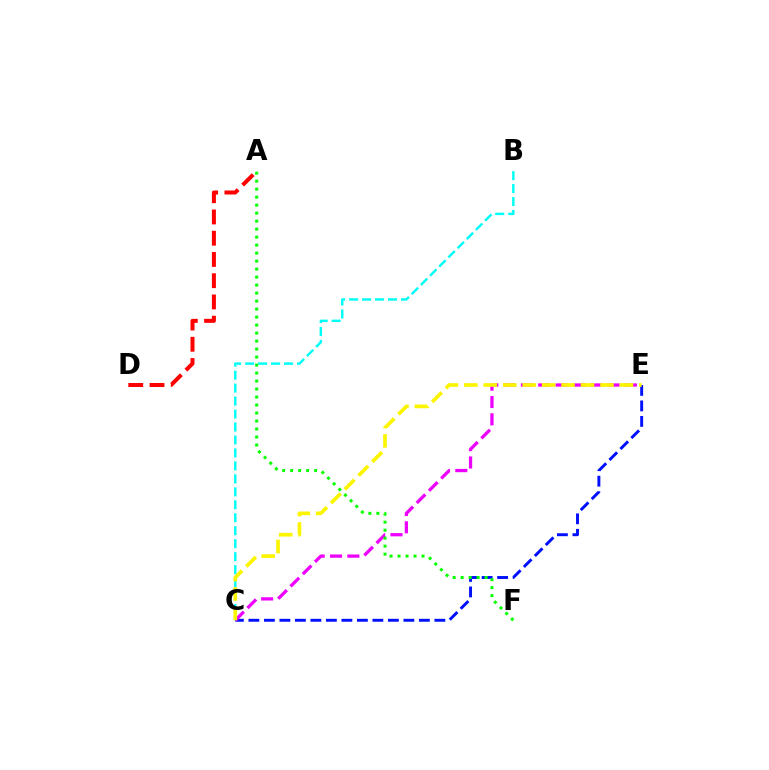{('B', 'C'): [{'color': '#00fff6', 'line_style': 'dashed', 'thickness': 1.76}], ('A', 'D'): [{'color': '#ff0000', 'line_style': 'dashed', 'thickness': 2.89}], ('C', 'E'): [{'color': '#0010ff', 'line_style': 'dashed', 'thickness': 2.11}, {'color': '#ee00ff', 'line_style': 'dashed', 'thickness': 2.35}, {'color': '#fcf500', 'line_style': 'dashed', 'thickness': 2.64}], ('A', 'F'): [{'color': '#08ff00', 'line_style': 'dotted', 'thickness': 2.17}]}